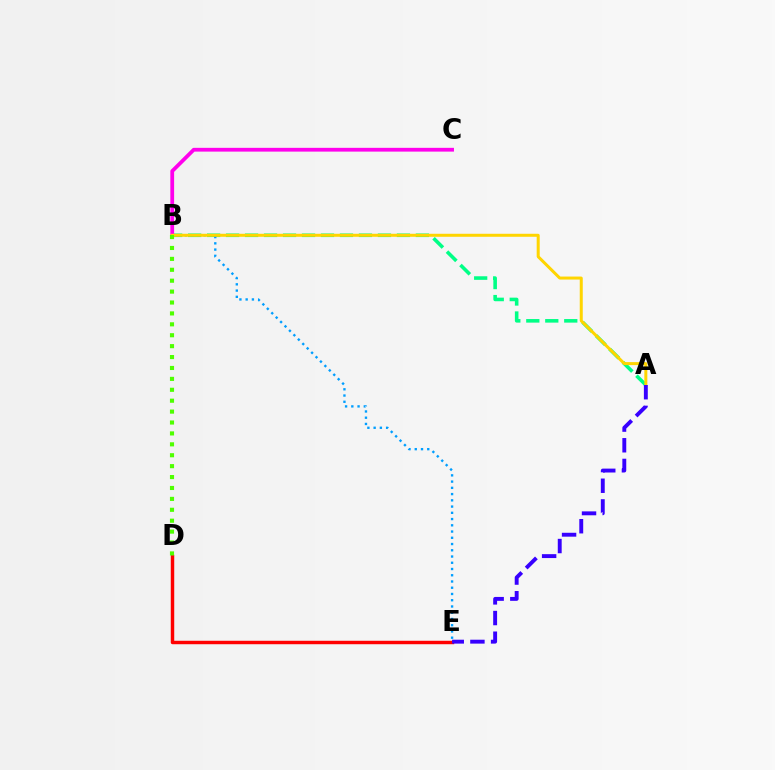{('A', 'B'): [{'color': '#00ff86', 'line_style': 'dashed', 'thickness': 2.58}, {'color': '#ffd500', 'line_style': 'solid', 'thickness': 2.16}], ('B', 'E'): [{'color': '#009eff', 'line_style': 'dotted', 'thickness': 1.7}], ('B', 'C'): [{'color': '#ff00ed', 'line_style': 'solid', 'thickness': 2.72}], ('D', 'E'): [{'color': '#ff0000', 'line_style': 'solid', 'thickness': 2.48}], ('B', 'D'): [{'color': '#4fff00', 'line_style': 'dotted', 'thickness': 2.96}], ('A', 'E'): [{'color': '#3700ff', 'line_style': 'dashed', 'thickness': 2.81}]}